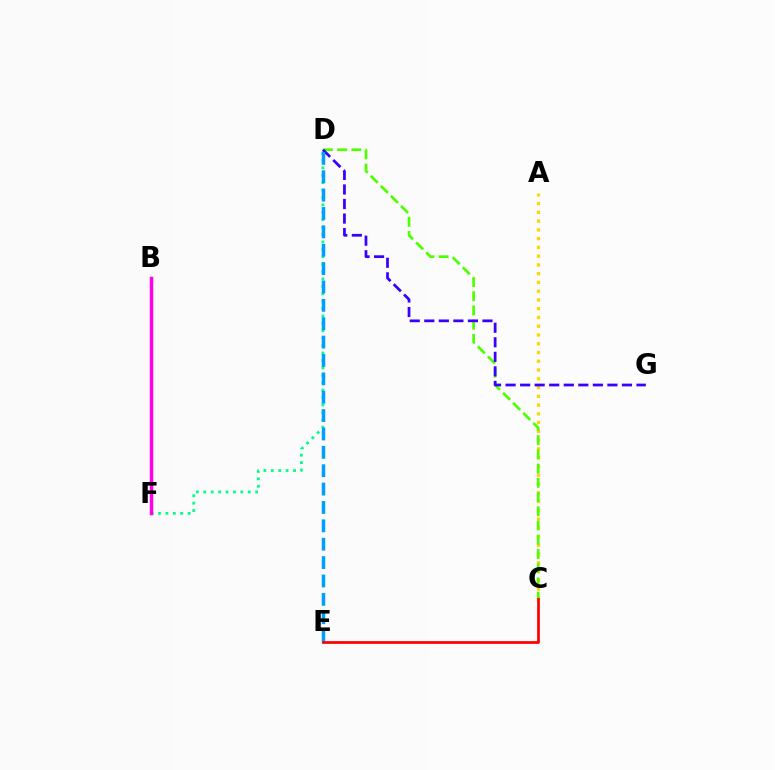{('A', 'C'): [{'color': '#ffd500', 'line_style': 'dotted', 'thickness': 2.38}], ('C', 'D'): [{'color': '#4fff00', 'line_style': 'dashed', 'thickness': 1.93}], ('D', 'F'): [{'color': '#00ff86', 'line_style': 'dotted', 'thickness': 2.01}], ('D', 'G'): [{'color': '#3700ff', 'line_style': 'dashed', 'thickness': 1.98}], ('D', 'E'): [{'color': '#009eff', 'line_style': 'dashed', 'thickness': 2.5}], ('C', 'E'): [{'color': '#ff0000', 'line_style': 'solid', 'thickness': 1.97}], ('B', 'F'): [{'color': '#ff00ed', 'line_style': 'solid', 'thickness': 2.51}]}